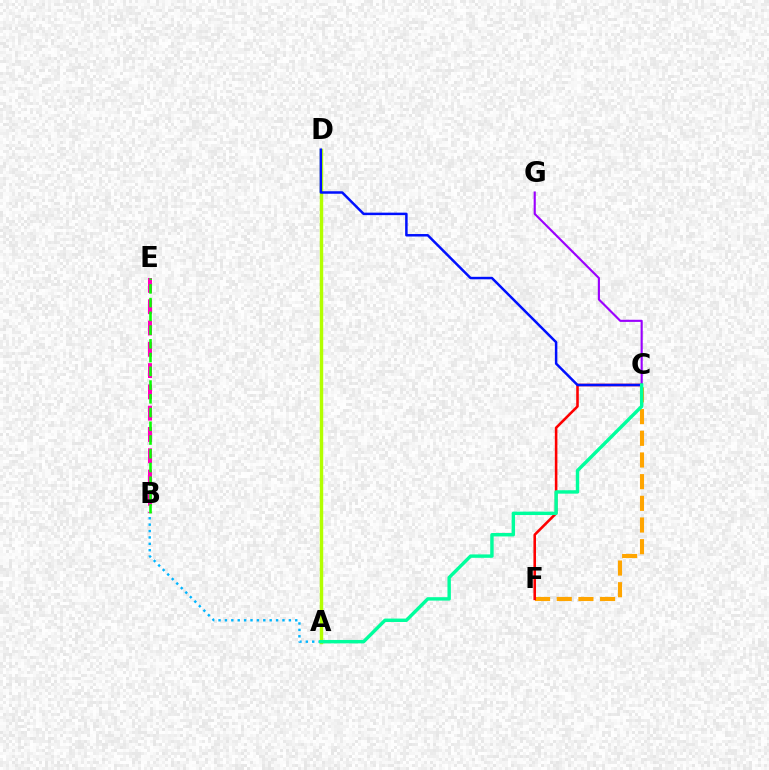{('B', 'E'): [{'color': '#ff00bd', 'line_style': 'dashed', 'thickness': 2.89}, {'color': '#08ff00', 'line_style': 'dashed', 'thickness': 1.87}], ('C', 'G'): [{'color': '#9b00ff', 'line_style': 'solid', 'thickness': 1.54}], ('C', 'F'): [{'color': '#ffa500', 'line_style': 'dashed', 'thickness': 2.94}, {'color': '#ff0000', 'line_style': 'solid', 'thickness': 1.85}], ('A', 'B'): [{'color': '#00b5ff', 'line_style': 'dotted', 'thickness': 1.74}], ('A', 'D'): [{'color': '#b3ff00', 'line_style': 'solid', 'thickness': 2.47}], ('C', 'D'): [{'color': '#0010ff', 'line_style': 'solid', 'thickness': 1.79}], ('A', 'C'): [{'color': '#00ff9d', 'line_style': 'solid', 'thickness': 2.46}]}